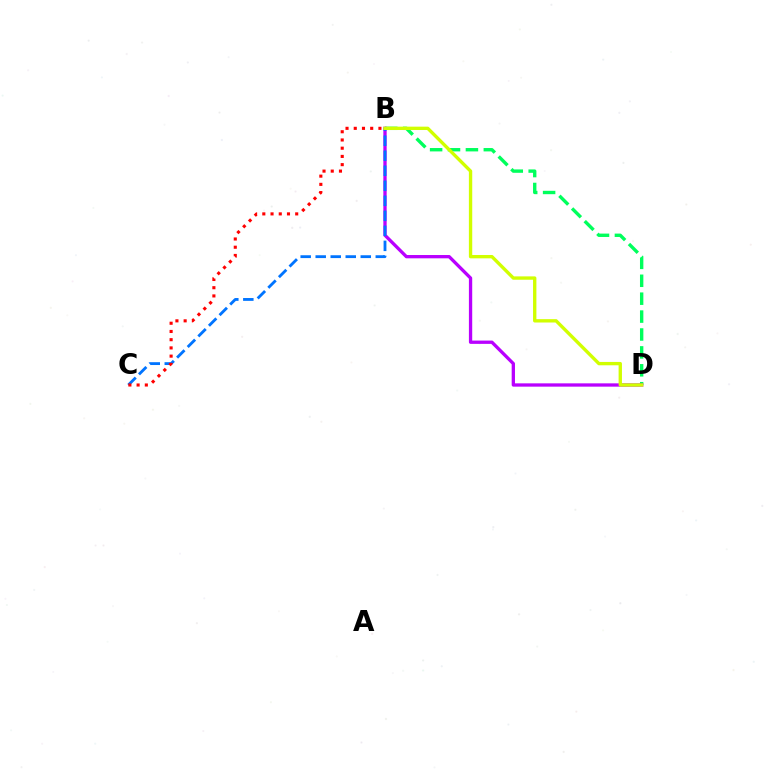{('B', 'D'): [{'color': '#00ff5c', 'line_style': 'dashed', 'thickness': 2.43}, {'color': '#b900ff', 'line_style': 'solid', 'thickness': 2.38}, {'color': '#d1ff00', 'line_style': 'solid', 'thickness': 2.42}], ('B', 'C'): [{'color': '#0074ff', 'line_style': 'dashed', 'thickness': 2.04}, {'color': '#ff0000', 'line_style': 'dotted', 'thickness': 2.23}]}